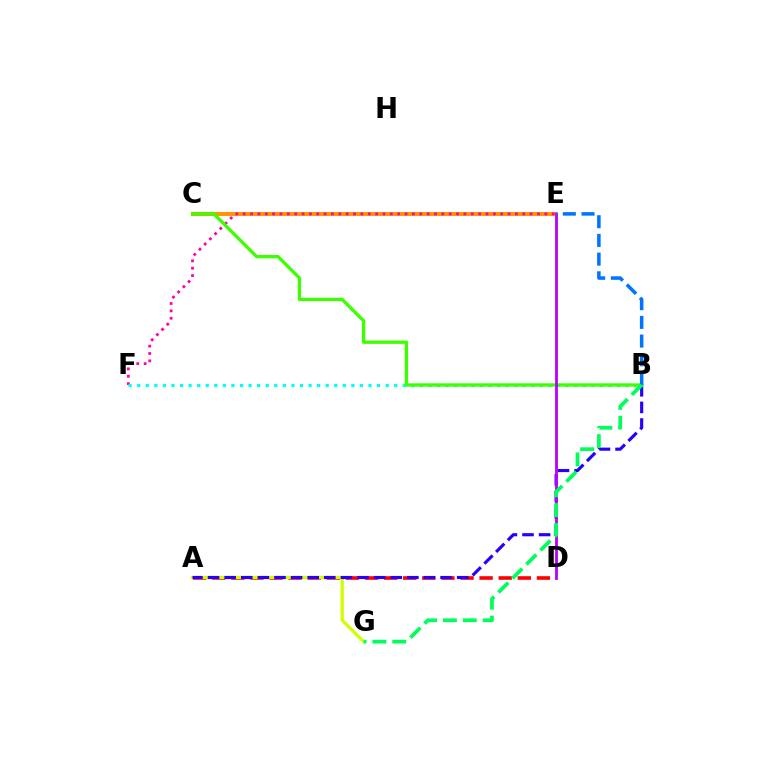{('C', 'E'): [{'color': '#ff9400', 'line_style': 'solid', 'thickness': 2.82}], ('A', 'D'): [{'color': '#ff0000', 'line_style': 'dashed', 'thickness': 2.59}], ('E', 'F'): [{'color': '#ff00ac', 'line_style': 'dotted', 'thickness': 2.0}], ('A', 'G'): [{'color': '#d1ff00', 'line_style': 'solid', 'thickness': 2.35}], ('B', 'F'): [{'color': '#00fff6', 'line_style': 'dotted', 'thickness': 2.33}], ('A', 'B'): [{'color': '#2500ff', 'line_style': 'dashed', 'thickness': 2.26}], ('B', 'C'): [{'color': '#3dff00', 'line_style': 'solid', 'thickness': 2.37}], ('D', 'E'): [{'color': '#b900ff', 'line_style': 'solid', 'thickness': 2.02}], ('B', 'E'): [{'color': '#0074ff', 'line_style': 'dashed', 'thickness': 2.54}], ('B', 'G'): [{'color': '#00ff5c', 'line_style': 'dashed', 'thickness': 2.7}]}